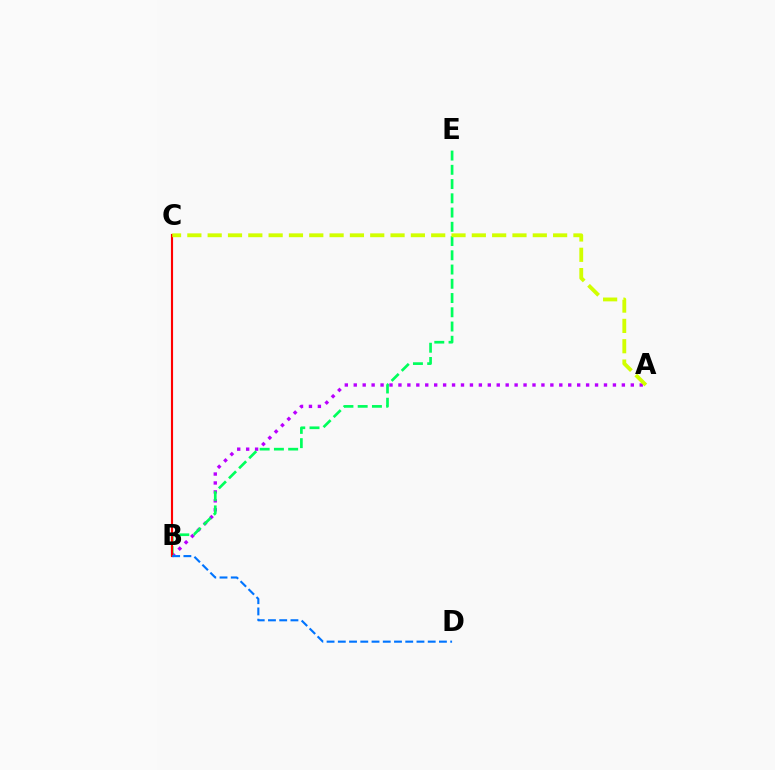{('A', 'B'): [{'color': '#b900ff', 'line_style': 'dotted', 'thickness': 2.43}], ('B', 'E'): [{'color': '#00ff5c', 'line_style': 'dashed', 'thickness': 1.94}], ('B', 'C'): [{'color': '#ff0000', 'line_style': 'solid', 'thickness': 1.54}], ('B', 'D'): [{'color': '#0074ff', 'line_style': 'dashed', 'thickness': 1.53}], ('A', 'C'): [{'color': '#d1ff00', 'line_style': 'dashed', 'thickness': 2.76}]}